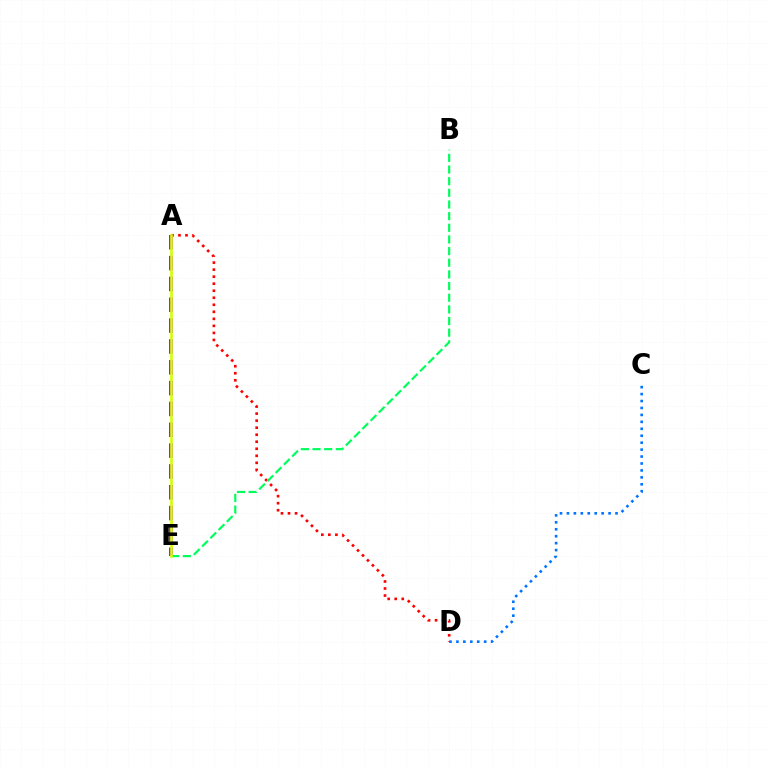{('A', 'E'): [{'color': '#b900ff', 'line_style': 'dashed', 'thickness': 2.83}, {'color': '#d1ff00', 'line_style': 'solid', 'thickness': 1.88}], ('A', 'D'): [{'color': '#ff0000', 'line_style': 'dotted', 'thickness': 1.91}], ('B', 'E'): [{'color': '#00ff5c', 'line_style': 'dashed', 'thickness': 1.58}], ('C', 'D'): [{'color': '#0074ff', 'line_style': 'dotted', 'thickness': 1.89}]}